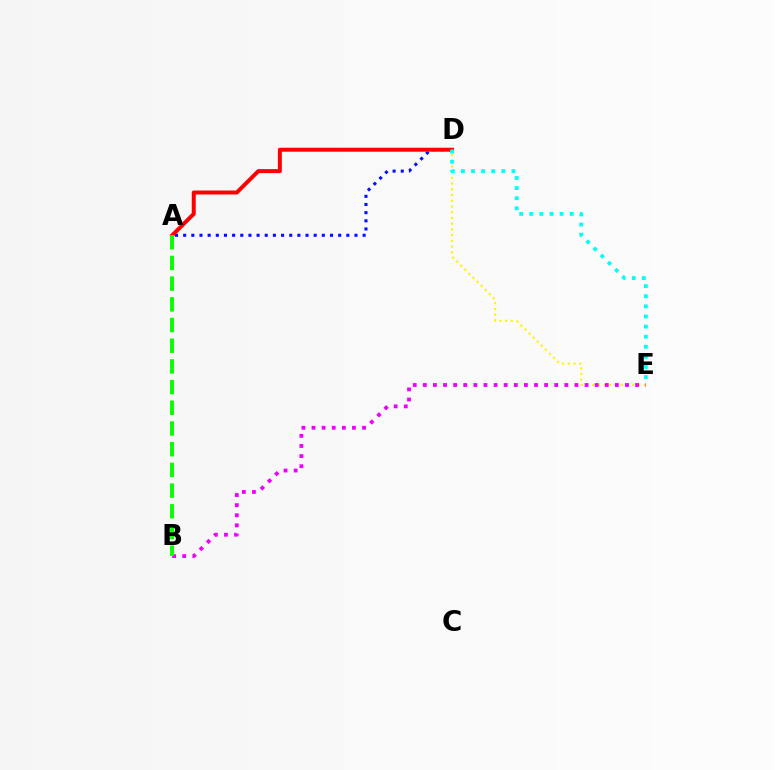{('A', 'D'): [{'color': '#0010ff', 'line_style': 'dotted', 'thickness': 2.22}, {'color': '#ff0000', 'line_style': 'solid', 'thickness': 2.86}], ('D', 'E'): [{'color': '#fcf500', 'line_style': 'dotted', 'thickness': 1.56}, {'color': '#00fff6', 'line_style': 'dotted', 'thickness': 2.75}], ('B', 'E'): [{'color': '#ee00ff', 'line_style': 'dotted', 'thickness': 2.75}], ('A', 'B'): [{'color': '#08ff00', 'line_style': 'dashed', 'thickness': 2.81}]}